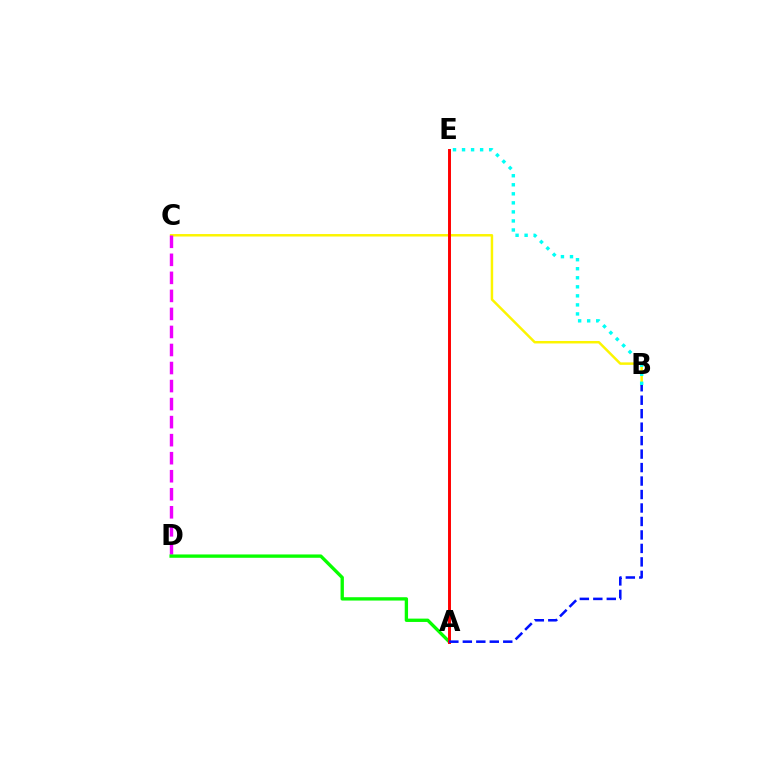{('B', 'C'): [{'color': '#fcf500', 'line_style': 'solid', 'thickness': 1.78}], ('C', 'D'): [{'color': '#ee00ff', 'line_style': 'dashed', 'thickness': 2.45}], ('B', 'E'): [{'color': '#00fff6', 'line_style': 'dotted', 'thickness': 2.46}], ('A', 'D'): [{'color': '#08ff00', 'line_style': 'solid', 'thickness': 2.4}], ('A', 'E'): [{'color': '#ff0000', 'line_style': 'solid', 'thickness': 2.12}], ('A', 'B'): [{'color': '#0010ff', 'line_style': 'dashed', 'thickness': 1.83}]}